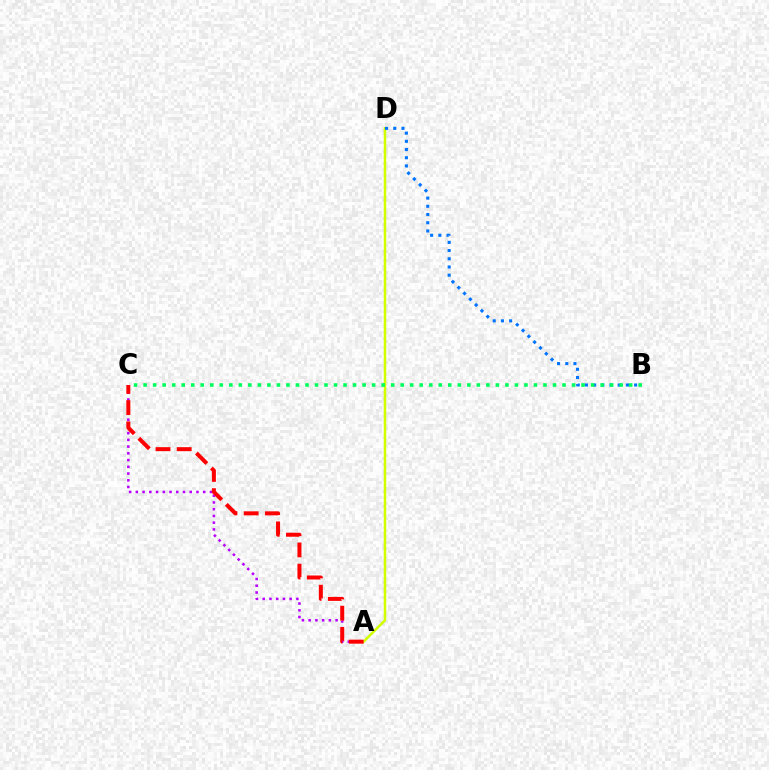{('A', 'C'): [{'color': '#b900ff', 'line_style': 'dotted', 'thickness': 1.83}, {'color': '#ff0000', 'line_style': 'dashed', 'thickness': 2.88}], ('A', 'D'): [{'color': '#d1ff00', 'line_style': 'solid', 'thickness': 1.81}], ('B', 'D'): [{'color': '#0074ff', 'line_style': 'dotted', 'thickness': 2.23}], ('B', 'C'): [{'color': '#00ff5c', 'line_style': 'dotted', 'thickness': 2.59}]}